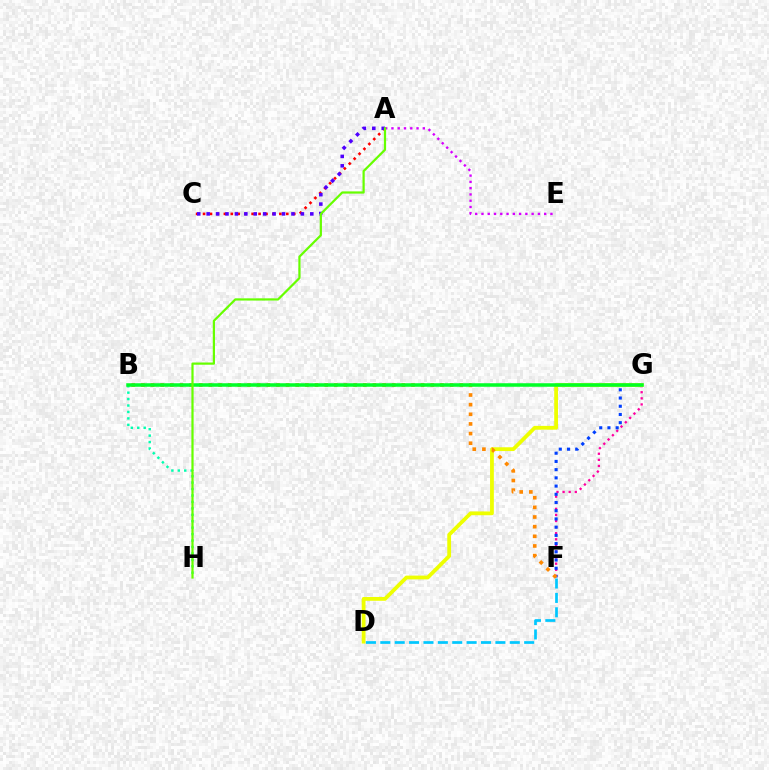{('F', 'G'): [{'color': '#ff00a0', 'line_style': 'dotted', 'thickness': 1.66}, {'color': '#003fff', 'line_style': 'dotted', 'thickness': 2.23}], ('A', 'C'): [{'color': '#ff0000', 'line_style': 'dotted', 'thickness': 1.89}, {'color': '#4f00ff', 'line_style': 'dotted', 'thickness': 2.56}], ('D', 'G'): [{'color': '#eeff00', 'line_style': 'solid', 'thickness': 2.73}], ('B', 'H'): [{'color': '#00ffaf', 'line_style': 'dotted', 'thickness': 1.75}], ('B', 'F'): [{'color': '#ff8800', 'line_style': 'dotted', 'thickness': 2.62}], ('A', 'E'): [{'color': '#d600ff', 'line_style': 'dotted', 'thickness': 1.7}], ('B', 'G'): [{'color': '#00ff27', 'line_style': 'solid', 'thickness': 2.53}], ('A', 'H'): [{'color': '#66ff00', 'line_style': 'solid', 'thickness': 1.6}], ('D', 'F'): [{'color': '#00c7ff', 'line_style': 'dashed', 'thickness': 1.95}]}